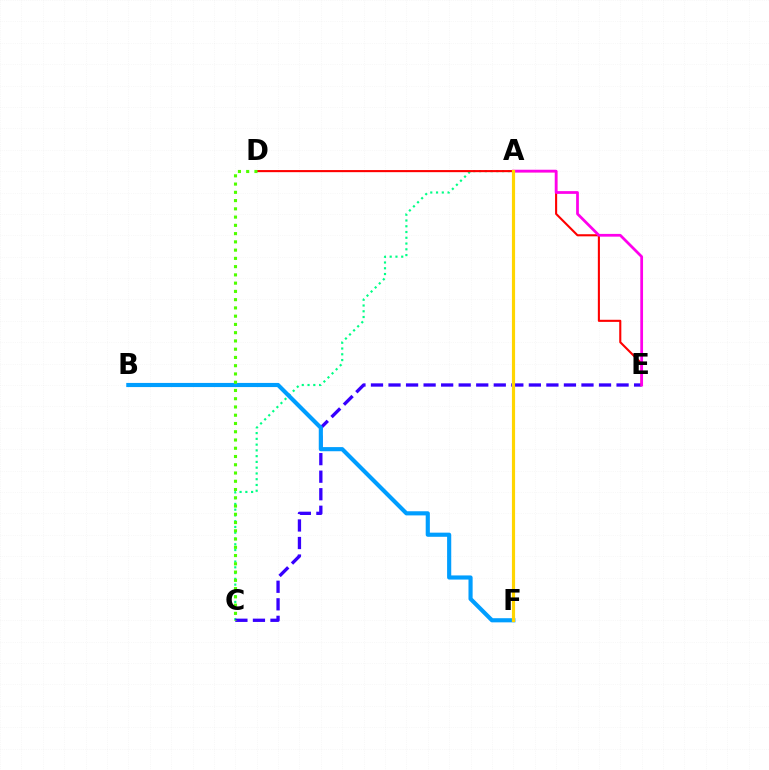{('A', 'C'): [{'color': '#00ff86', 'line_style': 'dotted', 'thickness': 1.57}], ('C', 'E'): [{'color': '#3700ff', 'line_style': 'dashed', 'thickness': 2.38}], ('D', 'E'): [{'color': '#ff0000', 'line_style': 'solid', 'thickness': 1.51}], ('B', 'F'): [{'color': '#009eff', 'line_style': 'solid', 'thickness': 2.98}], ('A', 'E'): [{'color': '#ff00ed', 'line_style': 'solid', 'thickness': 1.98}], ('C', 'D'): [{'color': '#4fff00', 'line_style': 'dotted', 'thickness': 2.24}], ('A', 'F'): [{'color': '#ffd500', 'line_style': 'solid', 'thickness': 2.28}]}